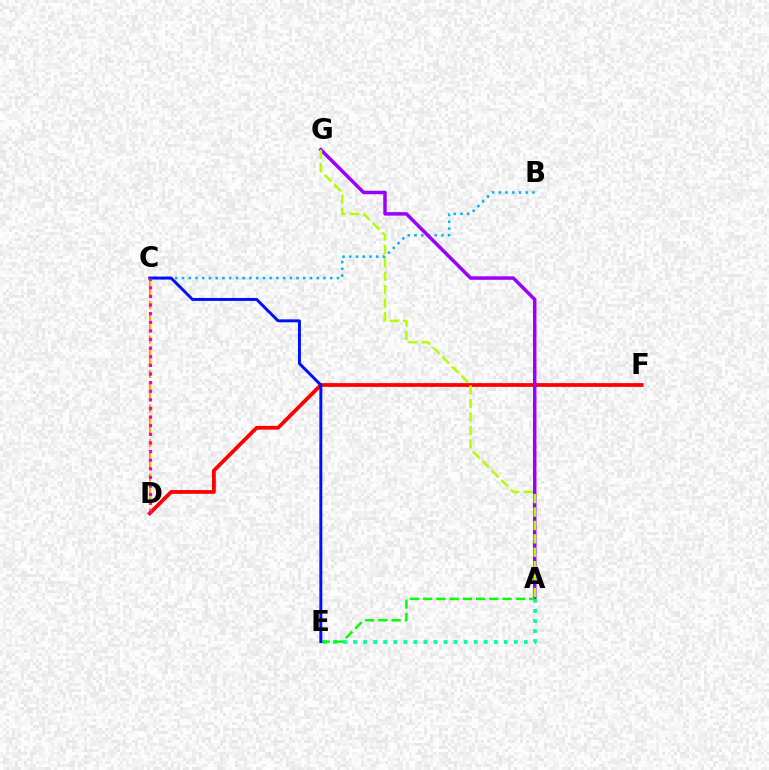{('D', 'F'): [{'color': '#ff0000', 'line_style': 'solid', 'thickness': 2.71}], ('B', 'C'): [{'color': '#00b5ff', 'line_style': 'dotted', 'thickness': 1.83}], ('A', 'G'): [{'color': '#9b00ff', 'line_style': 'solid', 'thickness': 2.5}, {'color': '#b3ff00', 'line_style': 'dashed', 'thickness': 1.82}], ('A', 'E'): [{'color': '#00ff9d', 'line_style': 'dotted', 'thickness': 2.73}, {'color': '#08ff00', 'line_style': 'dashed', 'thickness': 1.8}], ('C', 'D'): [{'color': '#ffa500', 'line_style': 'dashed', 'thickness': 1.56}, {'color': '#ff00bd', 'line_style': 'dotted', 'thickness': 2.34}], ('C', 'E'): [{'color': '#0010ff', 'line_style': 'solid', 'thickness': 2.12}]}